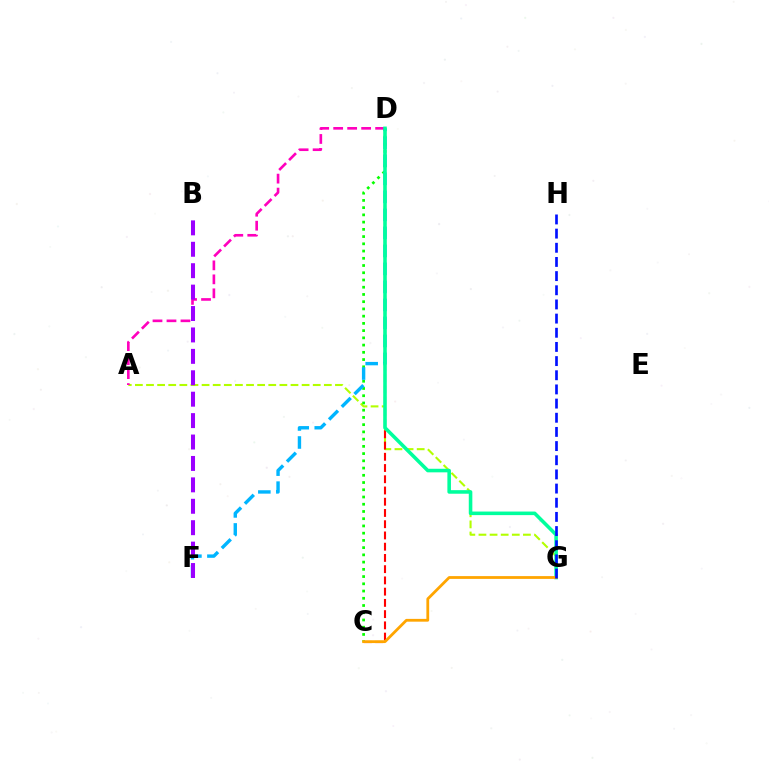{('A', 'G'): [{'color': '#b3ff00', 'line_style': 'dashed', 'thickness': 1.51}], ('C', 'D'): [{'color': '#08ff00', 'line_style': 'dotted', 'thickness': 1.97}, {'color': '#ff0000', 'line_style': 'dashed', 'thickness': 1.53}], ('D', 'F'): [{'color': '#00b5ff', 'line_style': 'dashed', 'thickness': 2.45}], ('A', 'D'): [{'color': '#ff00bd', 'line_style': 'dashed', 'thickness': 1.9}], ('B', 'F'): [{'color': '#9b00ff', 'line_style': 'dashed', 'thickness': 2.91}], ('D', 'G'): [{'color': '#00ff9d', 'line_style': 'solid', 'thickness': 2.57}], ('C', 'G'): [{'color': '#ffa500', 'line_style': 'solid', 'thickness': 2.01}], ('G', 'H'): [{'color': '#0010ff', 'line_style': 'dashed', 'thickness': 1.92}]}